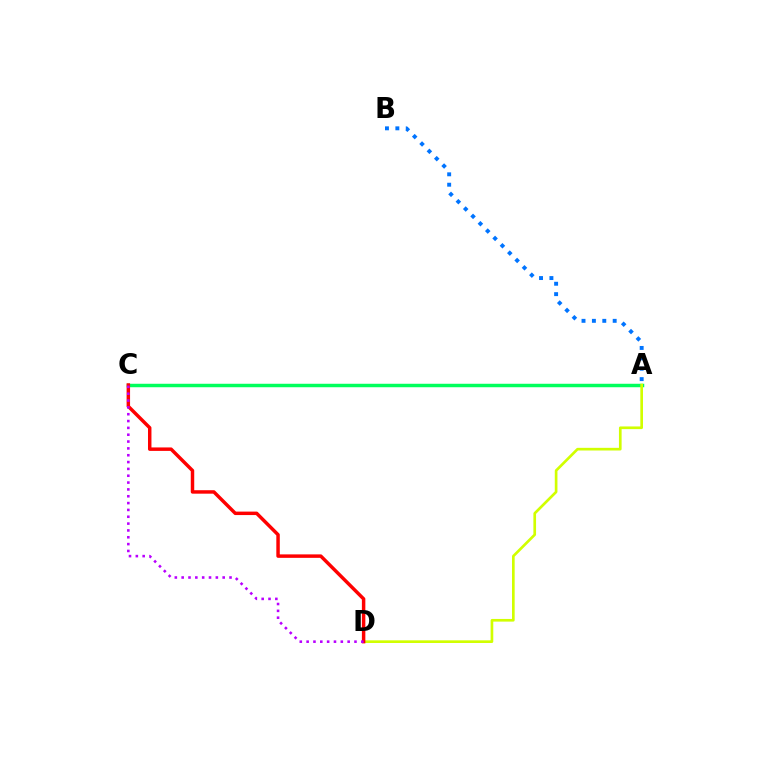{('A', 'C'): [{'color': '#00ff5c', 'line_style': 'solid', 'thickness': 2.5}], ('A', 'D'): [{'color': '#d1ff00', 'line_style': 'solid', 'thickness': 1.92}], ('C', 'D'): [{'color': '#ff0000', 'line_style': 'solid', 'thickness': 2.49}, {'color': '#b900ff', 'line_style': 'dotted', 'thickness': 1.86}], ('A', 'B'): [{'color': '#0074ff', 'line_style': 'dotted', 'thickness': 2.82}]}